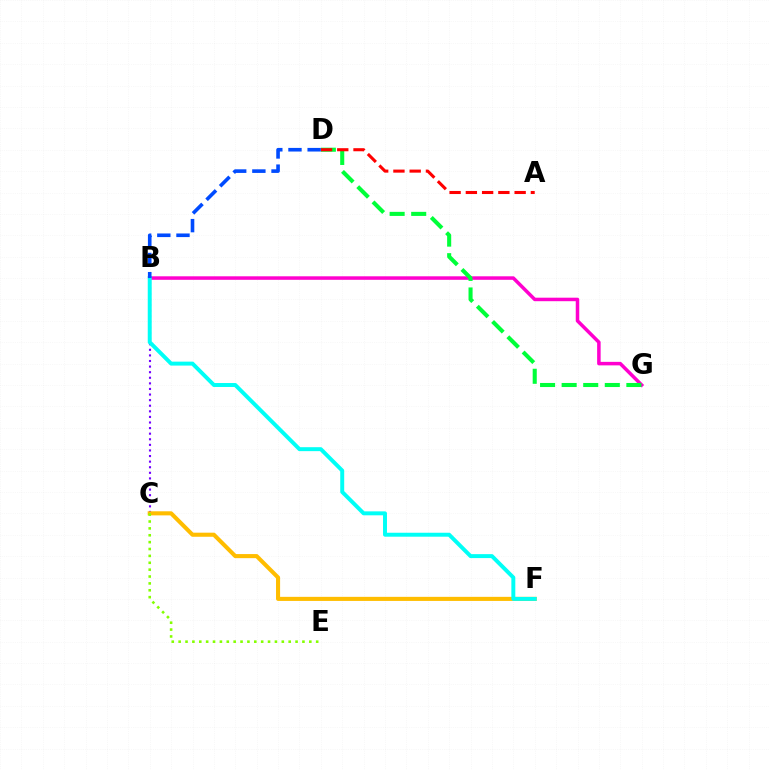{('B', 'C'): [{'color': '#7200ff', 'line_style': 'dotted', 'thickness': 1.52}], ('C', 'F'): [{'color': '#ffbd00', 'line_style': 'solid', 'thickness': 2.94}], ('B', 'G'): [{'color': '#ff00cf', 'line_style': 'solid', 'thickness': 2.53}], ('D', 'G'): [{'color': '#00ff39', 'line_style': 'dashed', 'thickness': 2.93}], ('B', 'F'): [{'color': '#00fff6', 'line_style': 'solid', 'thickness': 2.84}], ('A', 'D'): [{'color': '#ff0000', 'line_style': 'dashed', 'thickness': 2.21}], ('C', 'E'): [{'color': '#84ff00', 'line_style': 'dotted', 'thickness': 1.87}], ('B', 'D'): [{'color': '#004bff', 'line_style': 'dashed', 'thickness': 2.6}]}